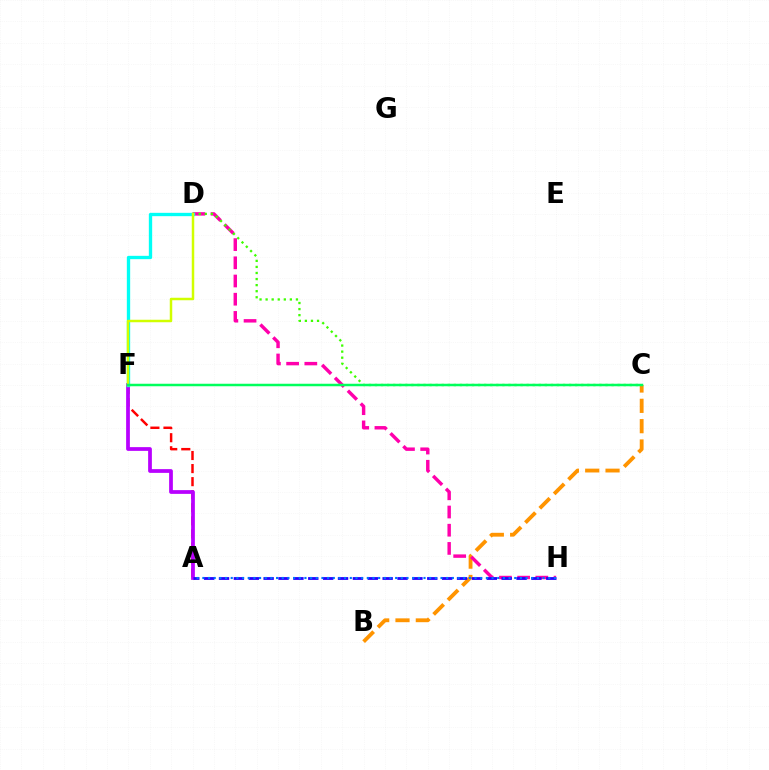{('B', 'C'): [{'color': '#ff9400', 'line_style': 'dashed', 'thickness': 2.76}], ('A', 'F'): [{'color': '#ff0000', 'line_style': 'dashed', 'thickness': 1.77}, {'color': '#b900ff', 'line_style': 'solid', 'thickness': 2.69}], ('D', 'H'): [{'color': '#ff00ac', 'line_style': 'dashed', 'thickness': 2.47}], ('C', 'D'): [{'color': '#3dff00', 'line_style': 'dotted', 'thickness': 1.65}], ('A', 'H'): [{'color': '#2500ff', 'line_style': 'dashed', 'thickness': 2.02}, {'color': '#0074ff', 'line_style': 'dotted', 'thickness': 1.54}], ('D', 'F'): [{'color': '#00fff6', 'line_style': 'solid', 'thickness': 2.4}, {'color': '#d1ff00', 'line_style': 'solid', 'thickness': 1.79}], ('C', 'F'): [{'color': '#00ff5c', 'line_style': 'solid', 'thickness': 1.8}]}